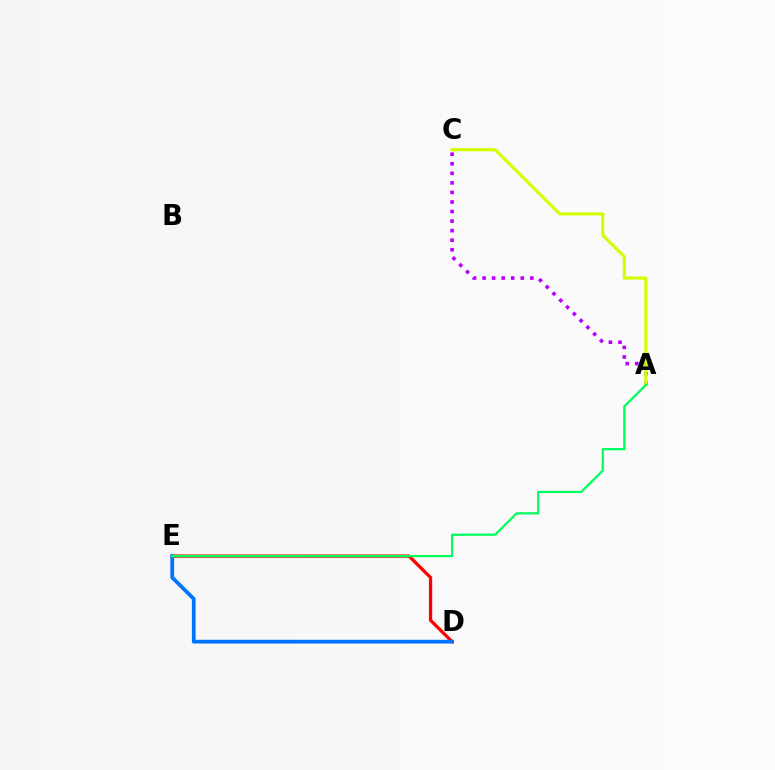{('D', 'E'): [{'color': '#ff0000', 'line_style': 'solid', 'thickness': 2.35}, {'color': '#0074ff', 'line_style': 'solid', 'thickness': 2.7}], ('A', 'C'): [{'color': '#b900ff', 'line_style': 'dotted', 'thickness': 2.59}, {'color': '#d1ff00', 'line_style': 'solid', 'thickness': 2.25}], ('A', 'E'): [{'color': '#00ff5c', 'line_style': 'solid', 'thickness': 1.61}]}